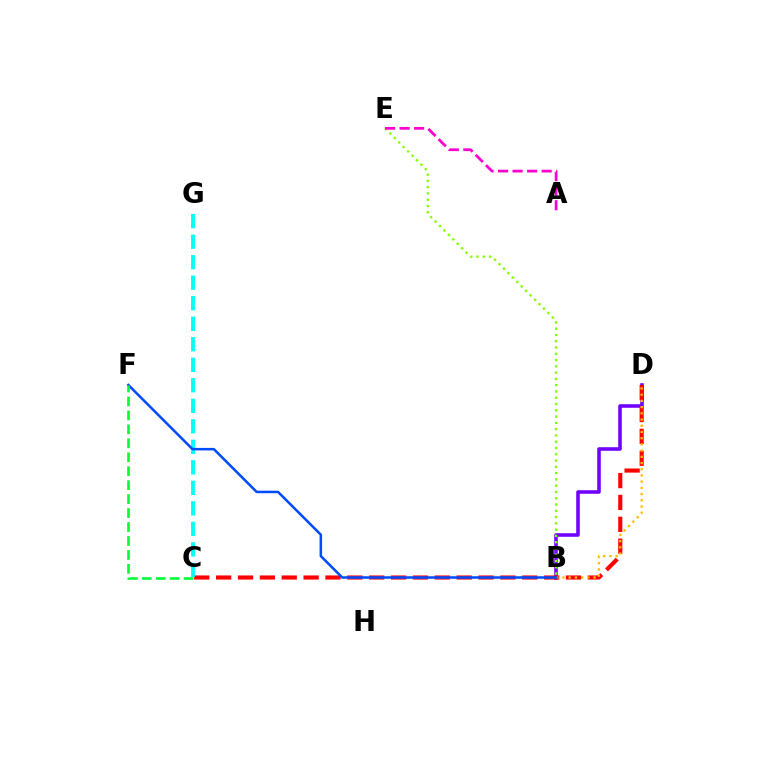{('B', 'D'): [{'color': '#7200ff', 'line_style': 'solid', 'thickness': 2.57}, {'color': '#ffbd00', 'line_style': 'dotted', 'thickness': 1.69}], ('C', 'D'): [{'color': '#ff0000', 'line_style': 'dashed', 'thickness': 2.97}], ('C', 'G'): [{'color': '#00fff6', 'line_style': 'dashed', 'thickness': 2.79}], ('B', 'E'): [{'color': '#84ff00', 'line_style': 'dotted', 'thickness': 1.71}], ('B', 'F'): [{'color': '#004bff', 'line_style': 'solid', 'thickness': 1.82}], ('C', 'F'): [{'color': '#00ff39', 'line_style': 'dashed', 'thickness': 1.9}], ('A', 'E'): [{'color': '#ff00cf', 'line_style': 'dashed', 'thickness': 1.97}]}